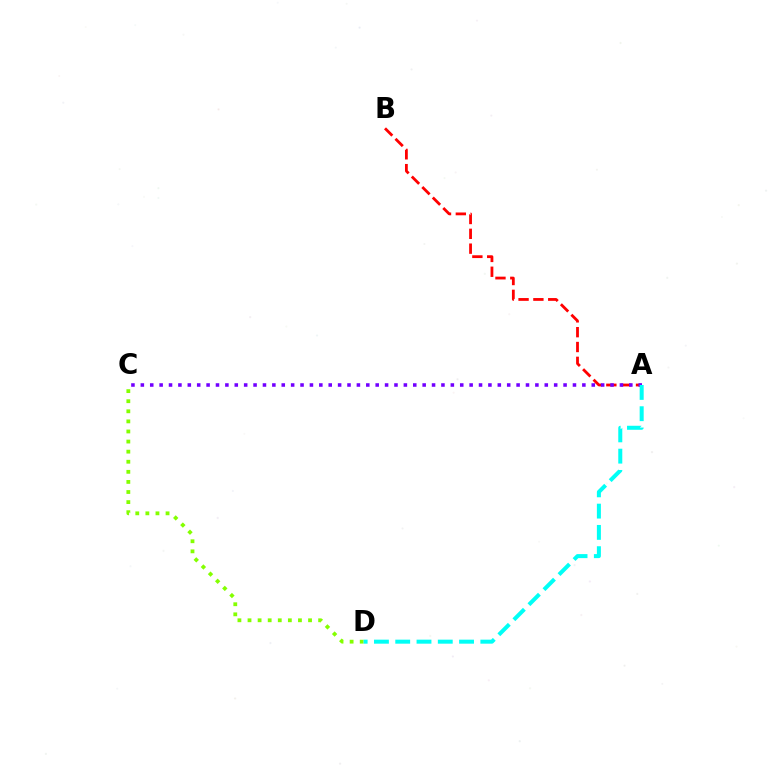{('A', 'B'): [{'color': '#ff0000', 'line_style': 'dashed', 'thickness': 2.01}], ('A', 'C'): [{'color': '#7200ff', 'line_style': 'dotted', 'thickness': 2.55}], ('C', 'D'): [{'color': '#84ff00', 'line_style': 'dotted', 'thickness': 2.74}], ('A', 'D'): [{'color': '#00fff6', 'line_style': 'dashed', 'thickness': 2.89}]}